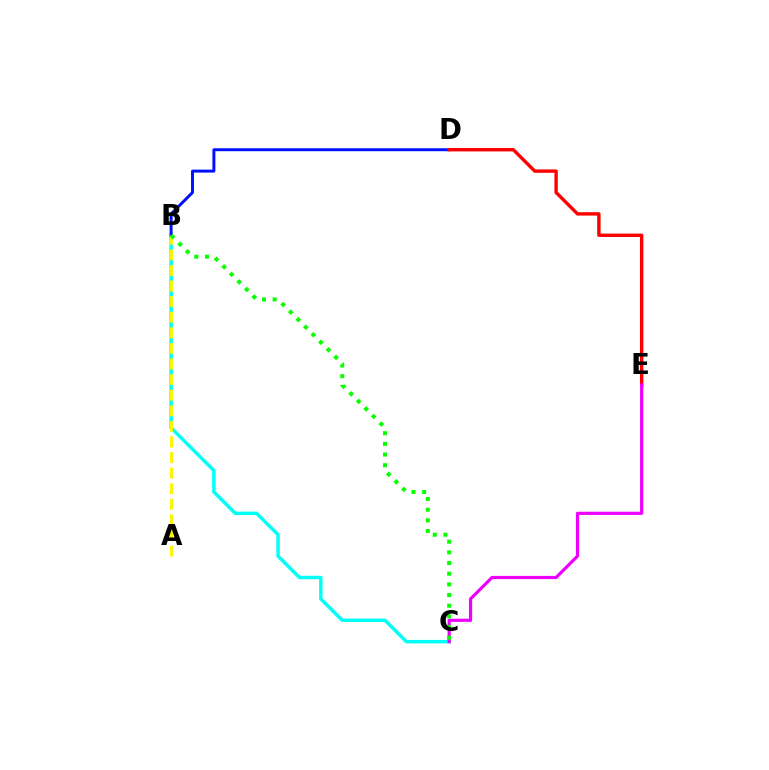{('B', 'C'): [{'color': '#00fff6', 'line_style': 'solid', 'thickness': 2.49}, {'color': '#08ff00', 'line_style': 'dotted', 'thickness': 2.9}], ('B', 'D'): [{'color': '#0010ff', 'line_style': 'solid', 'thickness': 2.14}], ('D', 'E'): [{'color': '#ff0000', 'line_style': 'solid', 'thickness': 2.44}], ('C', 'E'): [{'color': '#ee00ff', 'line_style': 'solid', 'thickness': 2.29}], ('A', 'B'): [{'color': '#fcf500', 'line_style': 'dashed', 'thickness': 2.12}]}